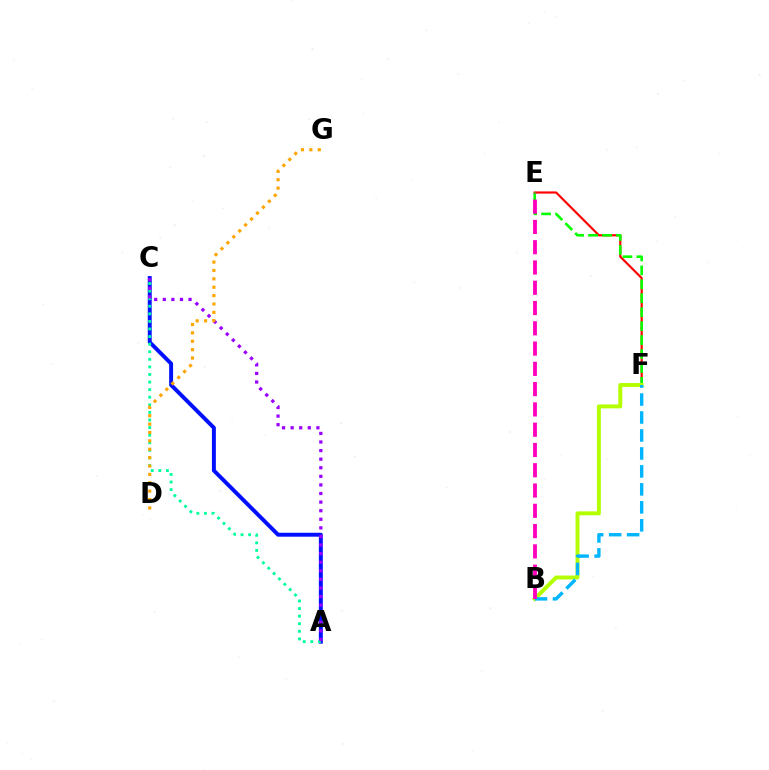{('E', 'F'): [{'color': '#ff0000', 'line_style': 'solid', 'thickness': 1.55}, {'color': '#08ff00', 'line_style': 'dashed', 'thickness': 1.89}], ('A', 'C'): [{'color': '#0010ff', 'line_style': 'solid', 'thickness': 2.83}, {'color': '#00ff9d', 'line_style': 'dotted', 'thickness': 2.06}, {'color': '#9b00ff', 'line_style': 'dotted', 'thickness': 2.33}], ('B', 'F'): [{'color': '#b3ff00', 'line_style': 'solid', 'thickness': 2.84}, {'color': '#00b5ff', 'line_style': 'dashed', 'thickness': 2.44}], ('B', 'E'): [{'color': '#ff00bd', 'line_style': 'dashed', 'thickness': 2.75}], ('D', 'G'): [{'color': '#ffa500', 'line_style': 'dotted', 'thickness': 2.28}]}